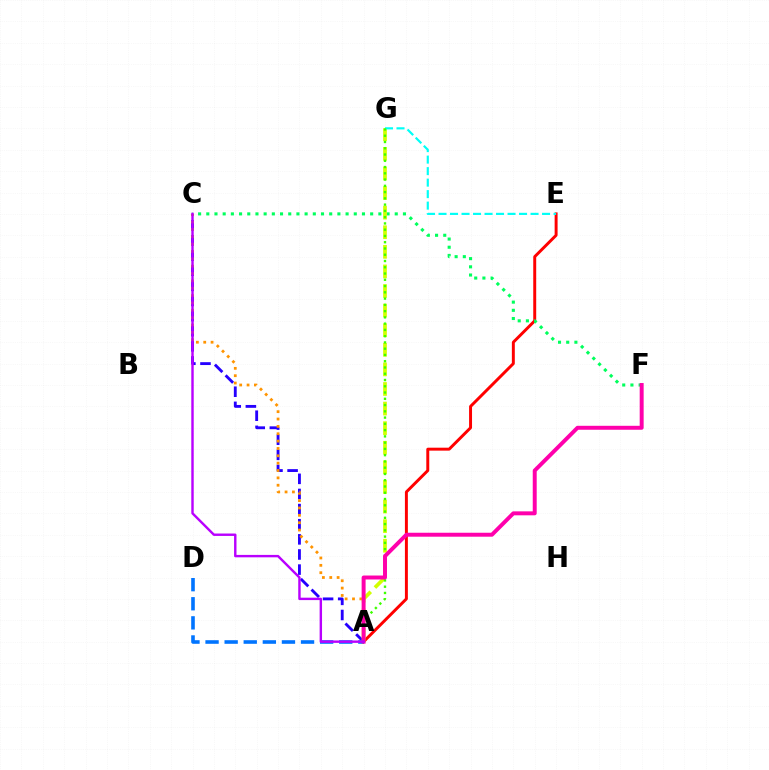{('A', 'C'): [{'color': '#2500ff', 'line_style': 'dashed', 'thickness': 2.06}, {'color': '#ff9400', 'line_style': 'dotted', 'thickness': 2.0}, {'color': '#b900ff', 'line_style': 'solid', 'thickness': 1.74}], ('A', 'E'): [{'color': '#ff0000', 'line_style': 'solid', 'thickness': 2.13}], ('A', 'D'): [{'color': '#0074ff', 'line_style': 'dashed', 'thickness': 2.59}], ('C', 'F'): [{'color': '#00ff5c', 'line_style': 'dotted', 'thickness': 2.23}], ('A', 'G'): [{'color': '#d1ff00', 'line_style': 'dashed', 'thickness': 2.66}, {'color': '#3dff00', 'line_style': 'dotted', 'thickness': 1.7}], ('E', 'G'): [{'color': '#00fff6', 'line_style': 'dashed', 'thickness': 1.56}], ('A', 'F'): [{'color': '#ff00ac', 'line_style': 'solid', 'thickness': 2.85}]}